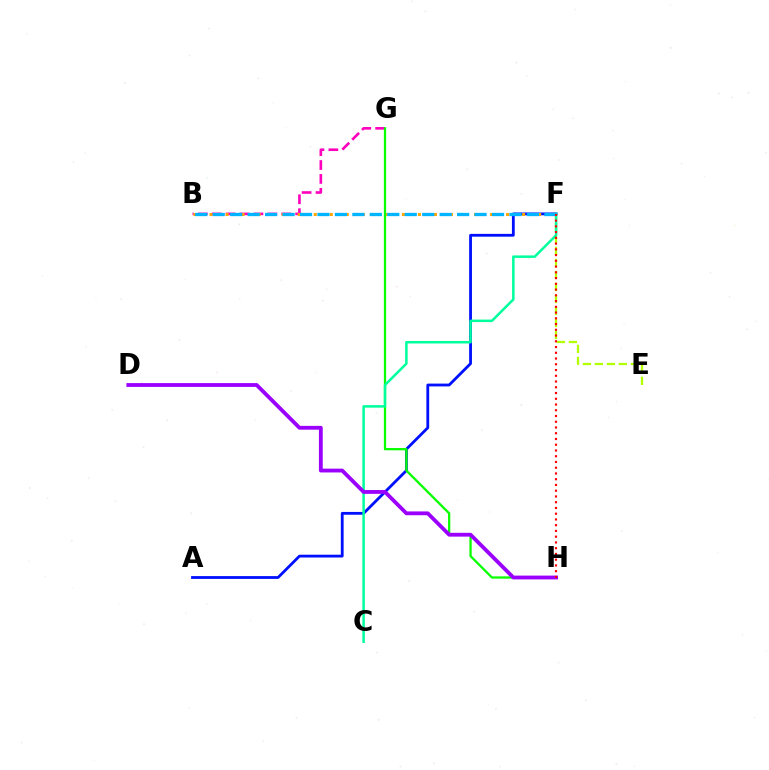{('E', 'F'): [{'color': '#b3ff00', 'line_style': 'dashed', 'thickness': 1.63}], ('B', 'G'): [{'color': '#ff00bd', 'line_style': 'dashed', 'thickness': 1.89}], ('A', 'F'): [{'color': '#0010ff', 'line_style': 'solid', 'thickness': 2.02}], ('B', 'F'): [{'color': '#ffa500', 'line_style': 'dotted', 'thickness': 2.18}, {'color': '#00b5ff', 'line_style': 'dashed', 'thickness': 2.37}], ('G', 'H'): [{'color': '#08ff00', 'line_style': 'solid', 'thickness': 1.63}], ('C', 'F'): [{'color': '#00ff9d', 'line_style': 'solid', 'thickness': 1.8}], ('D', 'H'): [{'color': '#9b00ff', 'line_style': 'solid', 'thickness': 2.75}], ('F', 'H'): [{'color': '#ff0000', 'line_style': 'dotted', 'thickness': 1.56}]}